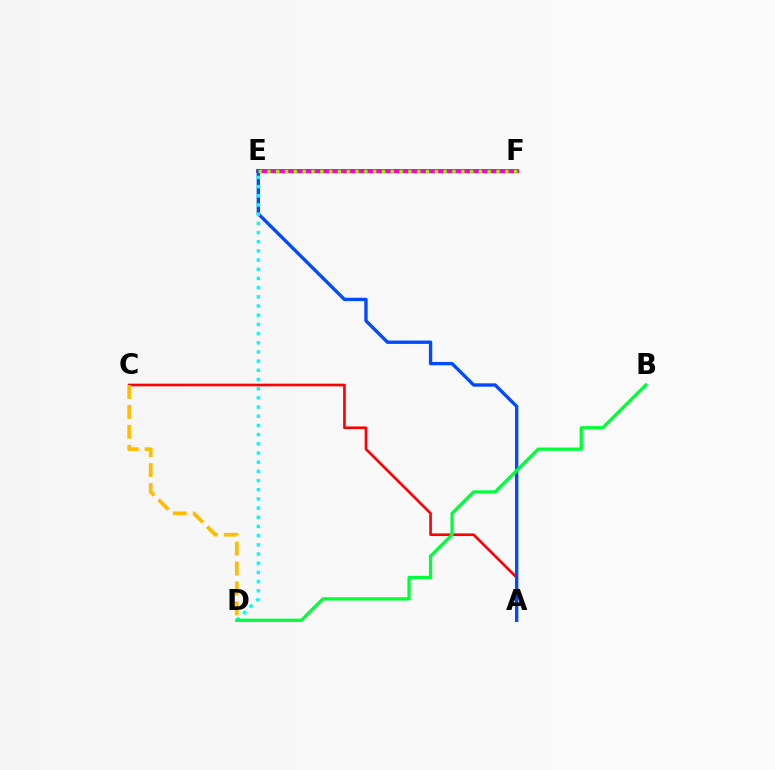{('E', 'F'): [{'color': '#7200ff', 'line_style': 'solid', 'thickness': 2.57}, {'color': '#ff00cf', 'line_style': 'solid', 'thickness': 2.49}, {'color': '#84ff00', 'line_style': 'dotted', 'thickness': 2.39}], ('A', 'C'): [{'color': '#ff0000', 'line_style': 'solid', 'thickness': 1.9}], ('C', 'D'): [{'color': '#ffbd00', 'line_style': 'dashed', 'thickness': 2.71}], ('A', 'E'): [{'color': '#004bff', 'line_style': 'solid', 'thickness': 2.42}], ('D', 'E'): [{'color': '#00fff6', 'line_style': 'dotted', 'thickness': 2.5}], ('B', 'D'): [{'color': '#00ff39', 'line_style': 'solid', 'thickness': 2.35}]}